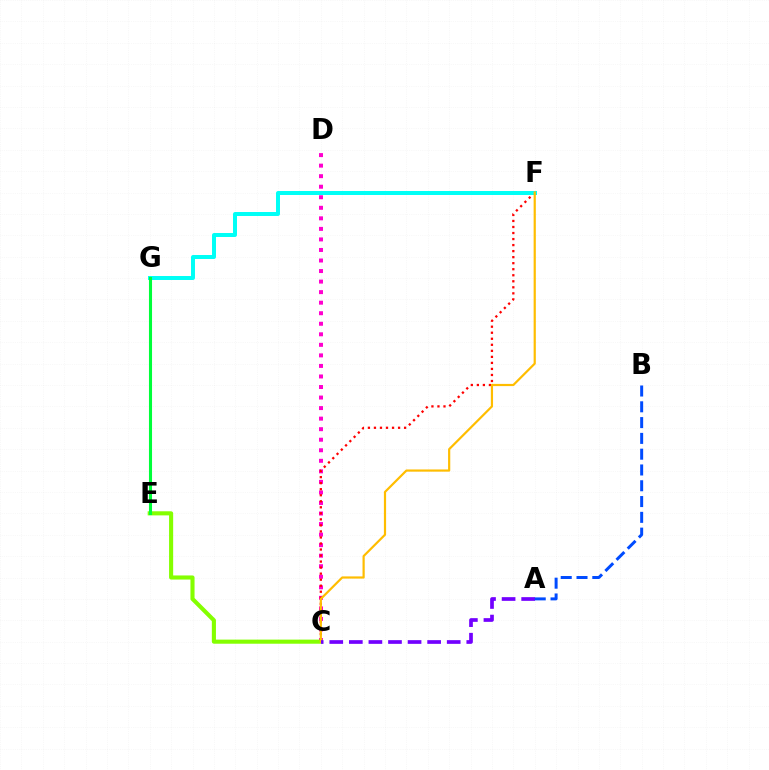{('C', 'D'): [{'color': '#ff00cf', 'line_style': 'dotted', 'thickness': 2.86}], ('C', 'F'): [{'color': '#ff0000', 'line_style': 'dotted', 'thickness': 1.64}, {'color': '#ffbd00', 'line_style': 'solid', 'thickness': 1.58}], ('C', 'E'): [{'color': '#84ff00', 'line_style': 'solid', 'thickness': 2.95}], ('F', 'G'): [{'color': '#00fff6', 'line_style': 'solid', 'thickness': 2.86}], ('E', 'G'): [{'color': '#00ff39', 'line_style': 'solid', 'thickness': 2.22}], ('A', 'C'): [{'color': '#7200ff', 'line_style': 'dashed', 'thickness': 2.66}], ('A', 'B'): [{'color': '#004bff', 'line_style': 'dashed', 'thickness': 2.15}]}